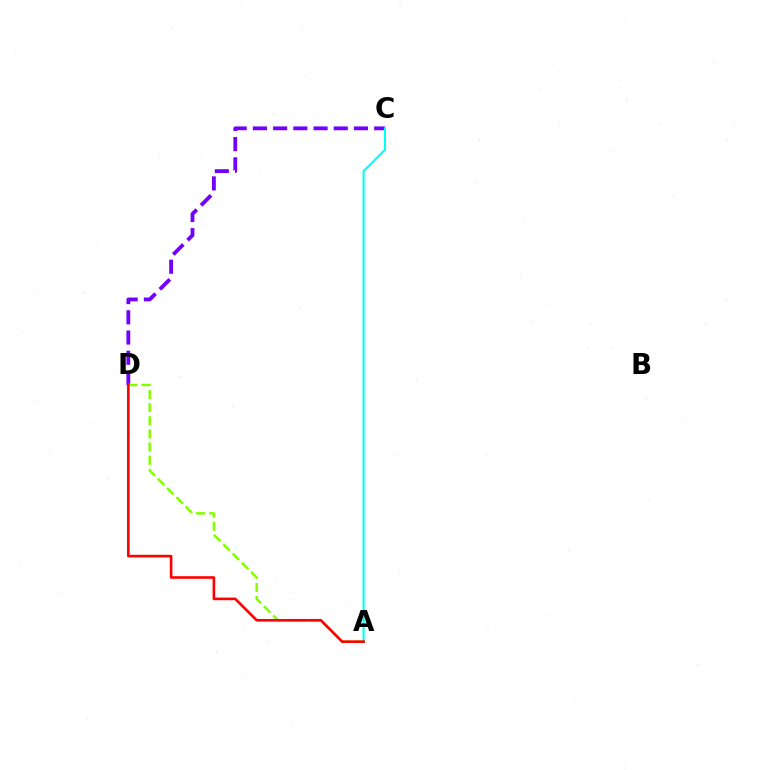{('C', 'D'): [{'color': '#7200ff', 'line_style': 'dashed', 'thickness': 2.75}], ('A', 'D'): [{'color': '#84ff00', 'line_style': 'dashed', 'thickness': 1.79}, {'color': '#ff0000', 'line_style': 'solid', 'thickness': 1.89}], ('A', 'C'): [{'color': '#00fff6', 'line_style': 'solid', 'thickness': 1.51}]}